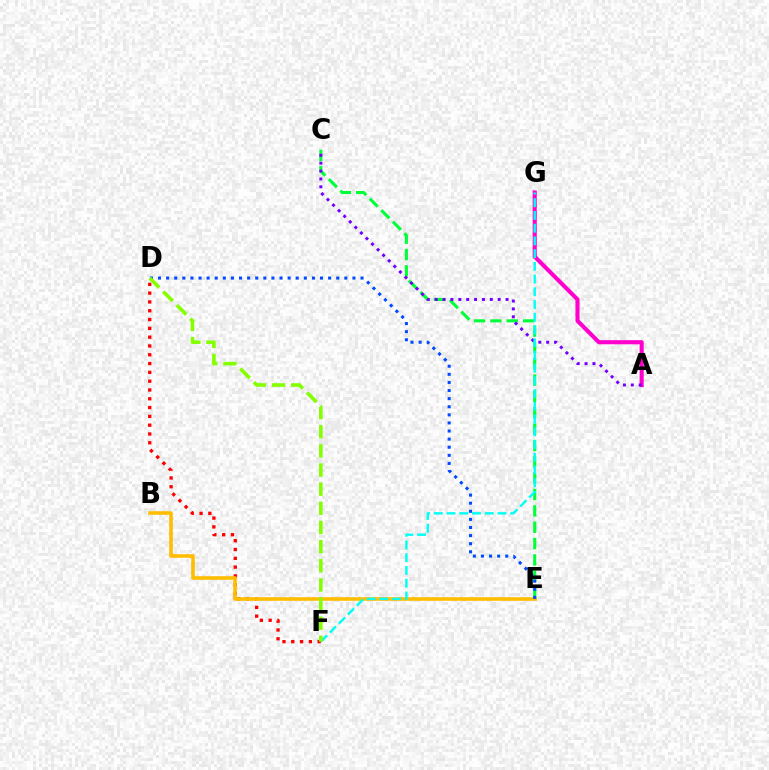{('D', 'F'): [{'color': '#ff0000', 'line_style': 'dotted', 'thickness': 2.39}, {'color': '#84ff00', 'line_style': 'dashed', 'thickness': 2.6}], ('B', 'E'): [{'color': '#ffbd00', 'line_style': 'solid', 'thickness': 2.59}], ('C', 'E'): [{'color': '#00ff39', 'line_style': 'dashed', 'thickness': 2.22}], ('A', 'G'): [{'color': '#ff00cf', 'line_style': 'solid', 'thickness': 2.95}], ('A', 'C'): [{'color': '#7200ff', 'line_style': 'dotted', 'thickness': 2.14}], ('F', 'G'): [{'color': '#00fff6', 'line_style': 'dashed', 'thickness': 1.73}], ('D', 'E'): [{'color': '#004bff', 'line_style': 'dotted', 'thickness': 2.2}]}